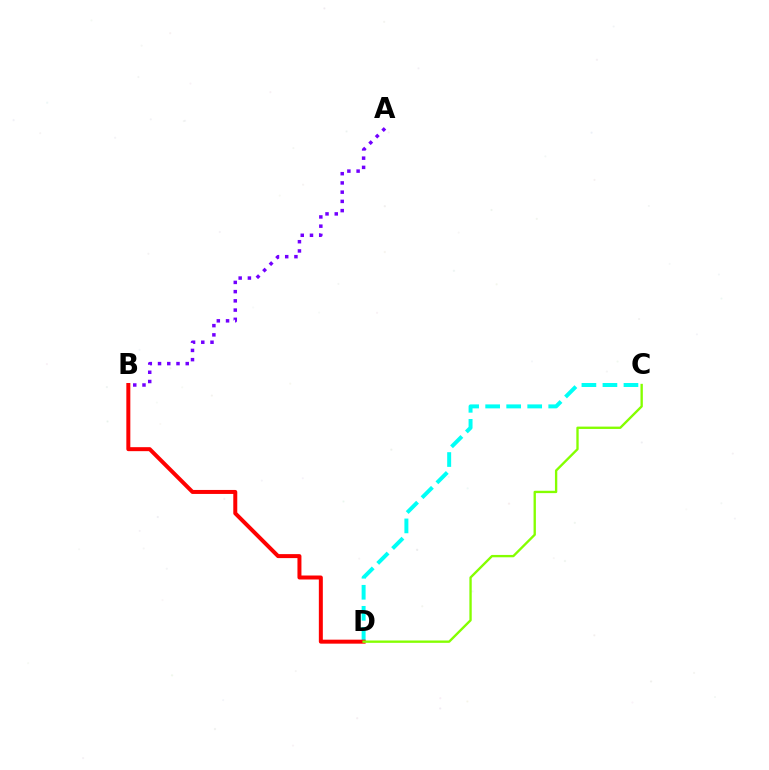{('C', 'D'): [{'color': '#00fff6', 'line_style': 'dashed', 'thickness': 2.86}, {'color': '#84ff00', 'line_style': 'solid', 'thickness': 1.69}], ('A', 'B'): [{'color': '#7200ff', 'line_style': 'dotted', 'thickness': 2.51}], ('B', 'D'): [{'color': '#ff0000', 'line_style': 'solid', 'thickness': 2.87}]}